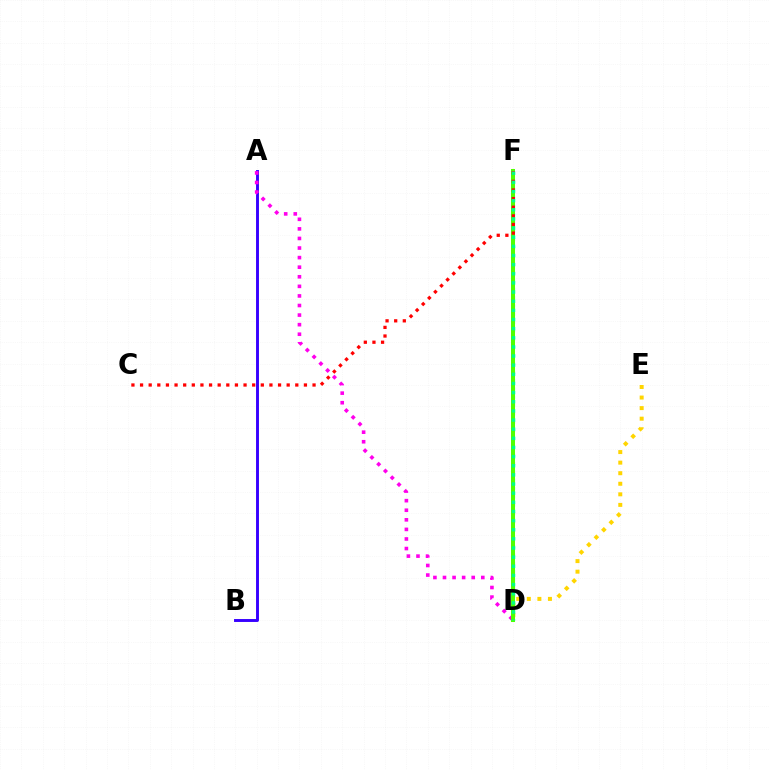{('A', 'B'): [{'color': '#3700ff', 'line_style': 'solid', 'thickness': 2.1}], ('D', 'F'): [{'color': '#009eff', 'line_style': 'dotted', 'thickness': 2.26}, {'color': '#4fff00', 'line_style': 'solid', 'thickness': 2.9}, {'color': '#00ff86', 'line_style': 'dotted', 'thickness': 2.48}], ('D', 'E'): [{'color': '#ffd500', 'line_style': 'dotted', 'thickness': 2.87}], ('A', 'D'): [{'color': '#ff00ed', 'line_style': 'dotted', 'thickness': 2.6}], ('C', 'F'): [{'color': '#ff0000', 'line_style': 'dotted', 'thickness': 2.34}]}